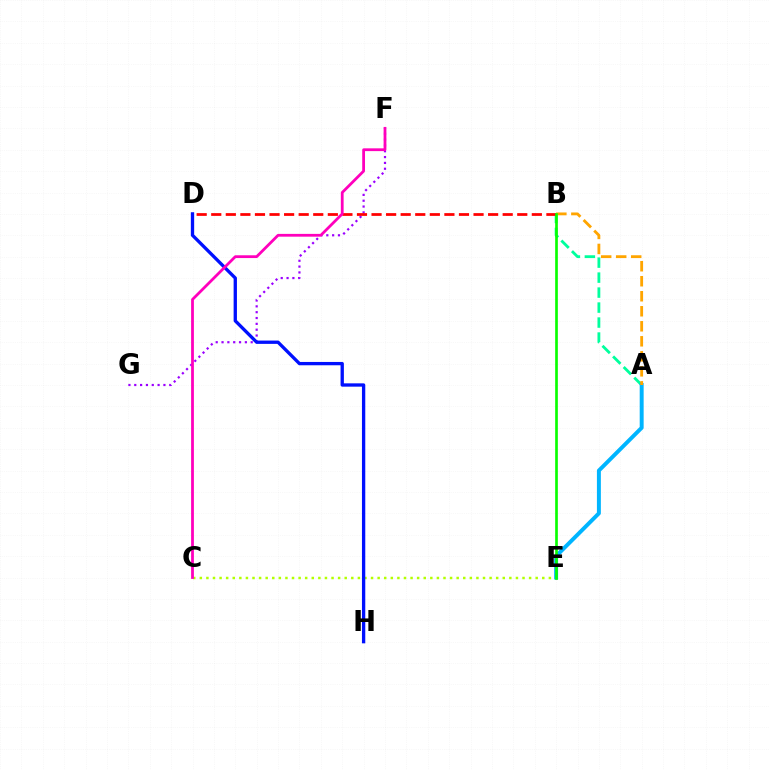{('C', 'E'): [{'color': '#b3ff00', 'line_style': 'dotted', 'thickness': 1.79}], ('A', 'B'): [{'color': '#00ff9d', 'line_style': 'dashed', 'thickness': 2.04}, {'color': '#ffa500', 'line_style': 'dashed', 'thickness': 2.04}], ('F', 'G'): [{'color': '#9b00ff', 'line_style': 'dotted', 'thickness': 1.58}], ('B', 'D'): [{'color': '#ff0000', 'line_style': 'dashed', 'thickness': 1.98}], ('D', 'H'): [{'color': '#0010ff', 'line_style': 'solid', 'thickness': 2.39}], ('A', 'E'): [{'color': '#00b5ff', 'line_style': 'solid', 'thickness': 2.85}], ('C', 'F'): [{'color': '#ff00bd', 'line_style': 'solid', 'thickness': 2.0}], ('B', 'E'): [{'color': '#08ff00', 'line_style': 'solid', 'thickness': 1.92}]}